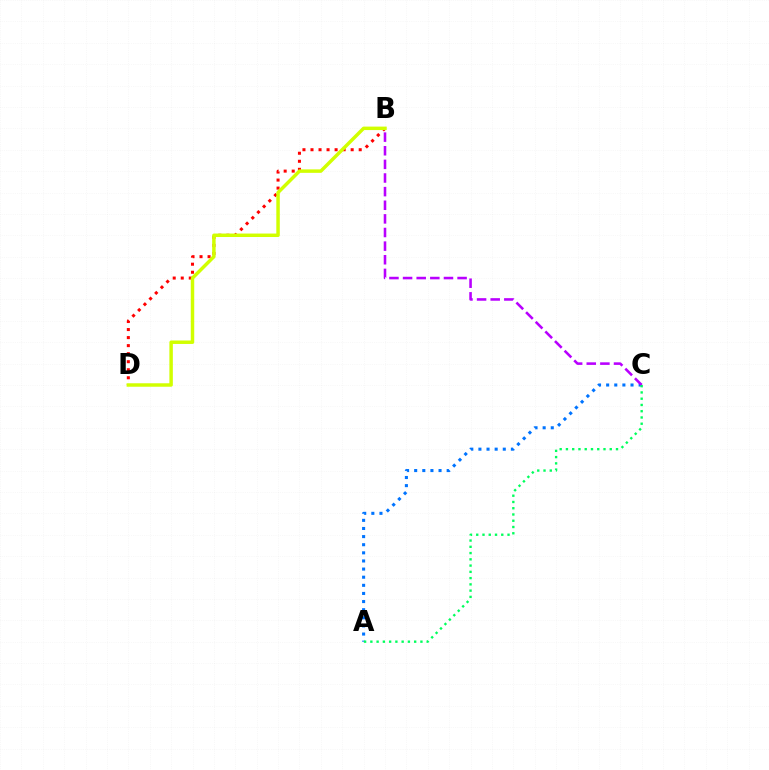{('A', 'C'): [{'color': '#0074ff', 'line_style': 'dotted', 'thickness': 2.21}, {'color': '#00ff5c', 'line_style': 'dotted', 'thickness': 1.7}], ('B', 'D'): [{'color': '#ff0000', 'line_style': 'dotted', 'thickness': 2.18}, {'color': '#d1ff00', 'line_style': 'solid', 'thickness': 2.5}], ('B', 'C'): [{'color': '#b900ff', 'line_style': 'dashed', 'thickness': 1.85}]}